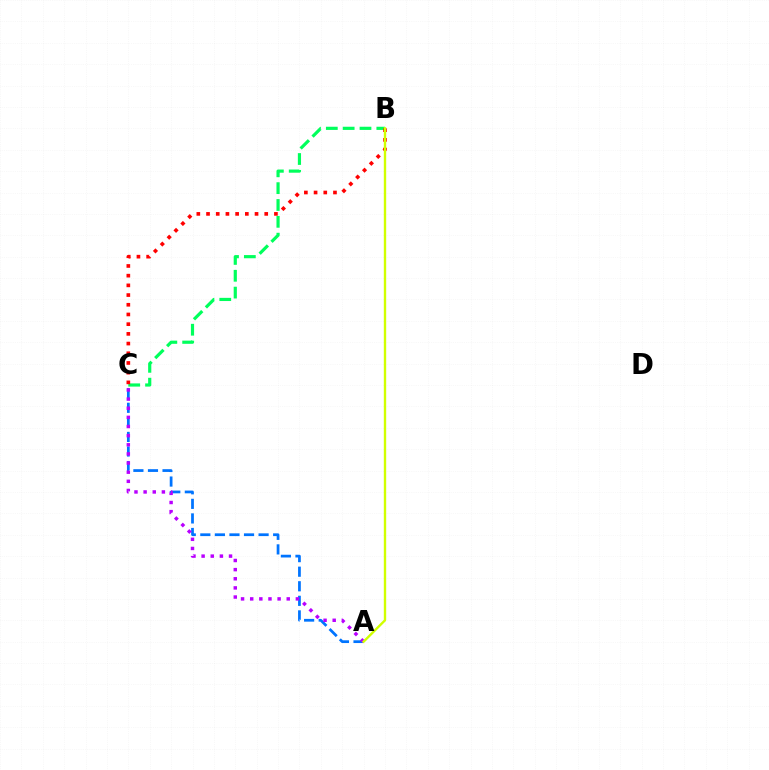{('A', 'C'): [{'color': '#0074ff', 'line_style': 'dashed', 'thickness': 1.98}, {'color': '#b900ff', 'line_style': 'dotted', 'thickness': 2.48}], ('B', 'C'): [{'color': '#00ff5c', 'line_style': 'dashed', 'thickness': 2.29}, {'color': '#ff0000', 'line_style': 'dotted', 'thickness': 2.64}], ('A', 'B'): [{'color': '#d1ff00', 'line_style': 'solid', 'thickness': 1.71}]}